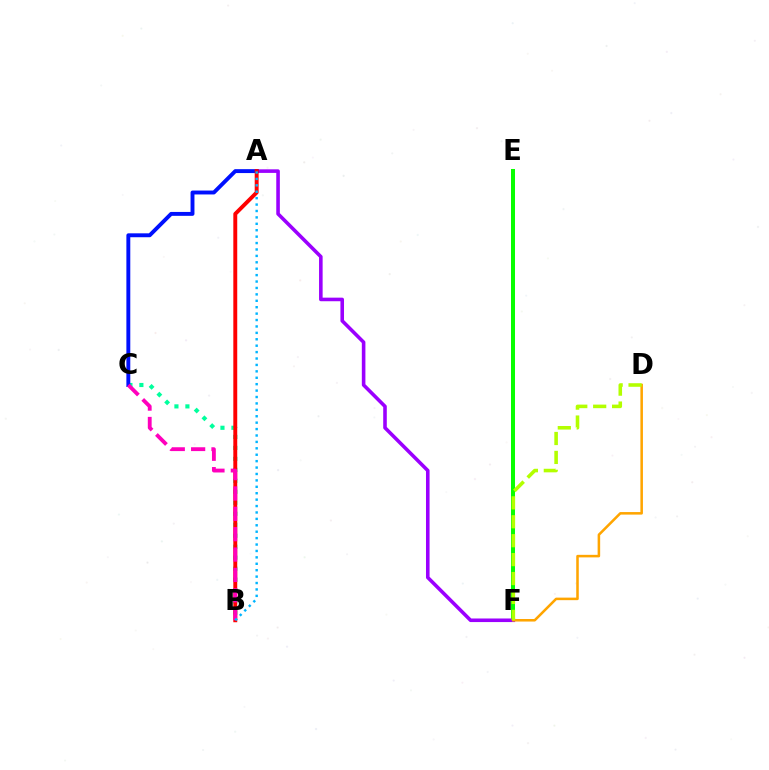{('E', 'F'): [{'color': '#08ff00', 'line_style': 'solid', 'thickness': 2.89}], ('A', 'F'): [{'color': '#9b00ff', 'line_style': 'solid', 'thickness': 2.58}], ('D', 'F'): [{'color': '#ffa500', 'line_style': 'solid', 'thickness': 1.83}, {'color': '#b3ff00', 'line_style': 'dashed', 'thickness': 2.57}], ('B', 'C'): [{'color': '#00ff9d', 'line_style': 'dotted', 'thickness': 2.98}, {'color': '#ff00bd', 'line_style': 'dashed', 'thickness': 2.77}], ('A', 'C'): [{'color': '#0010ff', 'line_style': 'solid', 'thickness': 2.81}], ('A', 'B'): [{'color': '#ff0000', 'line_style': 'solid', 'thickness': 2.82}, {'color': '#00b5ff', 'line_style': 'dotted', 'thickness': 1.74}]}